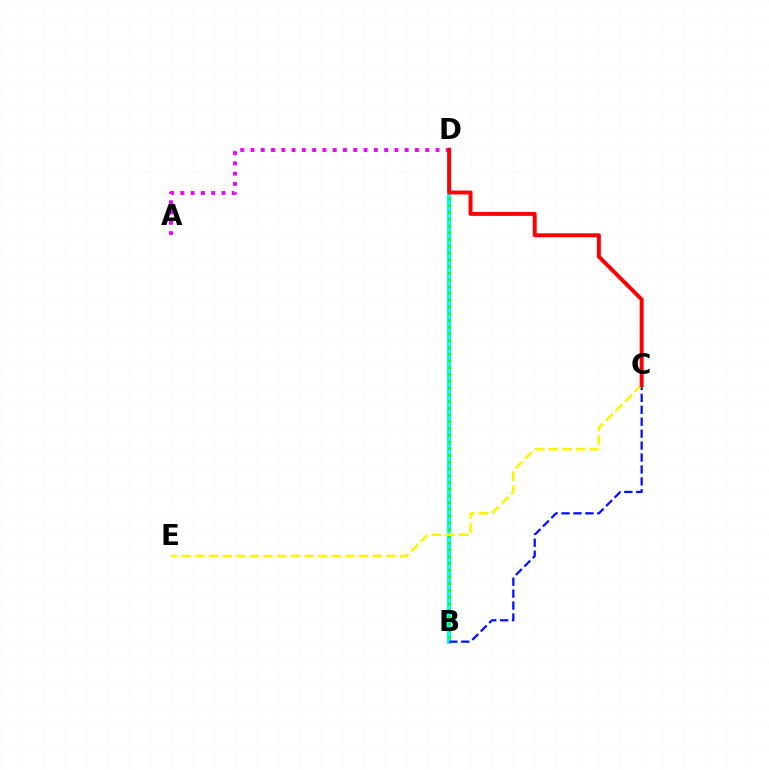{('B', 'D'): [{'color': '#00fff6', 'line_style': 'solid', 'thickness': 2.89}, {'color': '#08ff00', 'line_style': 'dotted', 'thickness': 1.83}], ('B', 'C'): [{'color': '#0010ff', 'line_style': 'dashed', 'thickness': 1.62}], ('A', 'D'): [{'color': '#ee00ff', 'line_style': 'dotted', 'thickness': 2.79}], ('C', 'E'): [{'color': '#fcf500', 'line_style': 'dashed', 'thickness': 1.85}], ('C', 'D'): [{'color': '#ff0000', 'line_style': 'solid', 'thickness': 2.83}]}